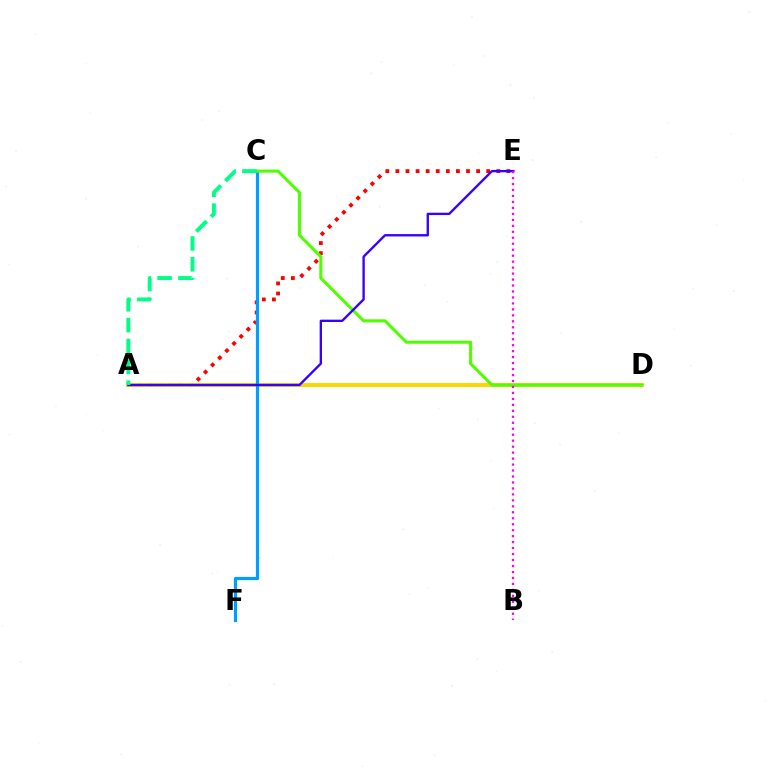{('A', 'E'): [{'color': '#ff0000', 'line_style': 'dotted', 'thickness': 2.74}, {'color': '#3700ff', 'line_style': 'solid', 'thickness': 1.69}], ('A', 'D'): [{'color': '#ffd500', 'line_style': 'solid', 'thickness': 2.82}], ('C', 'F'): [{'color': '#009eff', 'line_style': 'solid', 'thickness': 2.31}], ('C', 'D'): [{'color': '#4fff00', 'line_style': 'solid', 'thickness': 2.2}], ('A', 'C'): [{'color': '#00ff86', 'line_style': 'dashed', 'thickness': 2.83}], ('B', 'E'): [{'color': '#ff00ed', 'line_style': 'dotted', 'thickness': 1.62}]}